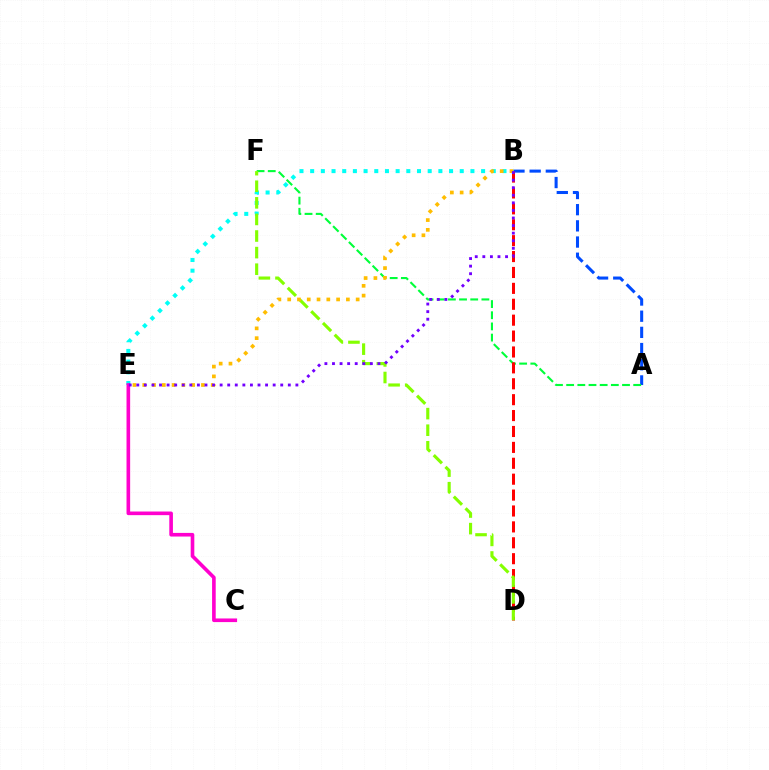{('A', 'B'): [{'color': '#004bff', 'line_style': 'dashed', 'thickness': 2.2}], ('B', 'E'): [{'color': '#00fff6', 'line_style': 'dotted', 'thickness': 2.9}, {'color': '#ffbd00', 'line_style': 'dotted', 'thickness': 2.66}, {'color': '#7200ff', 'line_style': 'dotted', 'thickness': 2.06}], ('A', 'F'): [{'color': '#00ff39', 'line_style': 'dashed', 'thickness': 1.52}], ('B', 'D'): [{'color': '#ff0000', 'line_style': 'dashed', 'thickness': 2.16}], ('D', 'F'): [{'color': '#84ff00', 'line_style': 'dashed', 'thickness': 2.25}], ('C', 'E'): [{'color': '#ff00cf', 'line_style': 'solid', 'thickness': 2.61}]}